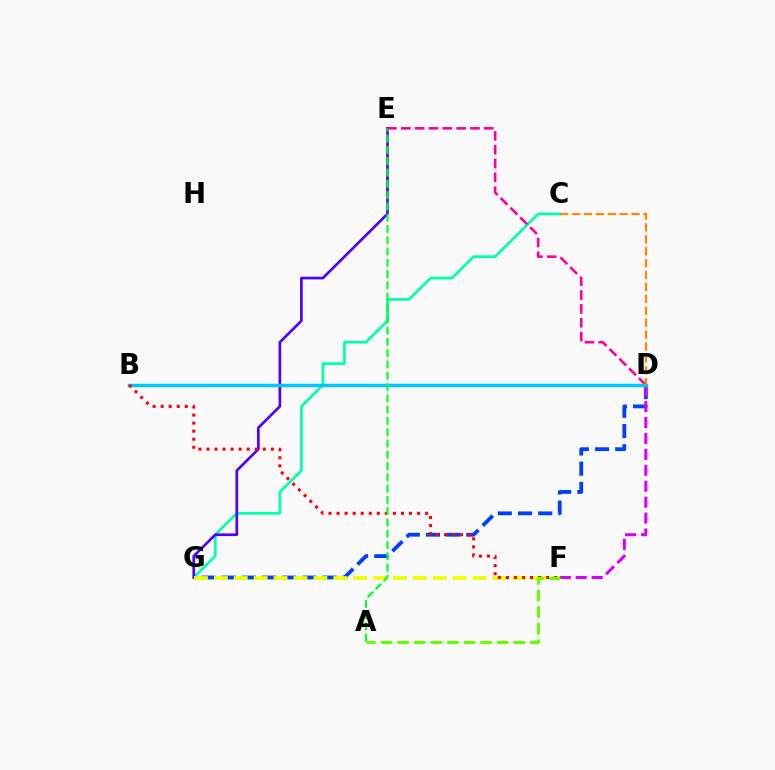{('D', 'G'): [{'color': '#003fff', 'line_style': 'dashed', 'thickness': 2.74}], ('C', 'G'): [{'color': '#00ffaf', 'line_style': 'solid', 'thickness': 1.95}], ('D', 'E'): [{'color': '#ff00a0', 'line_style': 'dashed', 'thickness': 1.88}], ('E', 'G'): [{'color': '#4f00ff', 'line_style': 'solid', 'thickness': 1.93}], ('D', 'F'): [{'color': '#d600ff', 'line_style': 'dashed', 'thickness': 2.16}], ('B', 'D'): [{'color': '#00c7ff', 'line_style': 'solid', 'thickness': 2.48}], ('F', 'G'): [{'color': '#eeff00', 'line_style': 'dashed', 'thickness': 2.7}], ('B', 'F'): [{'color': '#ff0000', 'line_style': 'dotted', 'thickness': 2.19}], ('A', 'E'): [{'color': '#00ff27', 'line_style': 'dashed', 'thickness': 1.53}], ('A', 'F'): [{'color': '#66ff00', 'line_style': 'dashed', 'thickness': 2.25}], ('C', 'D'): [{'color': '#ff8800', 'line_style': 'dashed', 'thickness': 1.62}]}